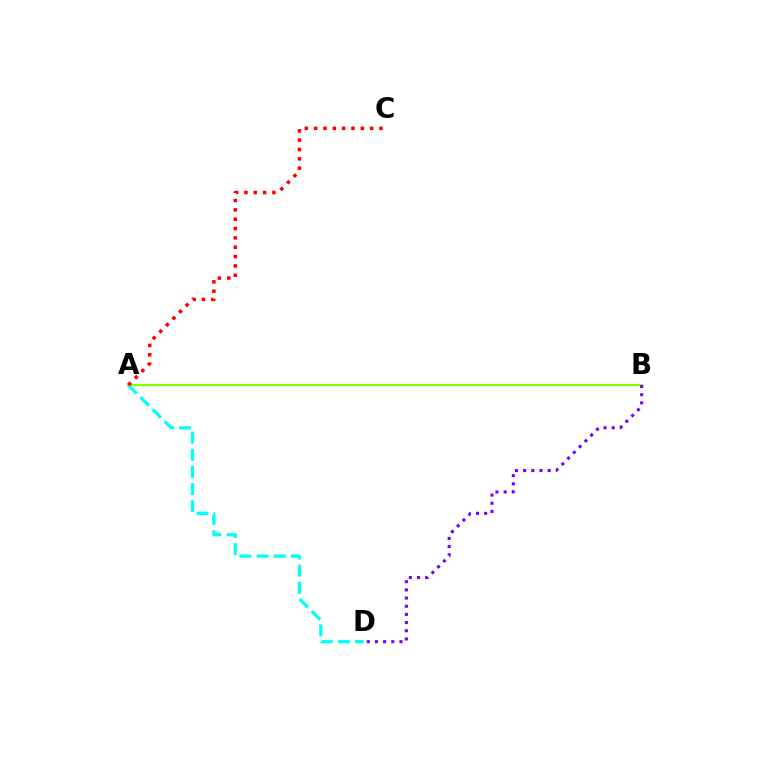{('A', 'D'): [{'color': '#00fff6', 'line_style': 'dashed', 'thickness': 2.33}], ('A', 'B'): [{'color': '#84ff00', 'line_style': 'solid', 'thickness': 1.6}], ('B', 'D'): [{'color': '#7200ff', 'line_style': 'dotted', 'thickness': 2.22}], ('A', 'C'): [{'color': '#ff0000', 'line_style': 'dotted', 'thickness': 2.54}]}